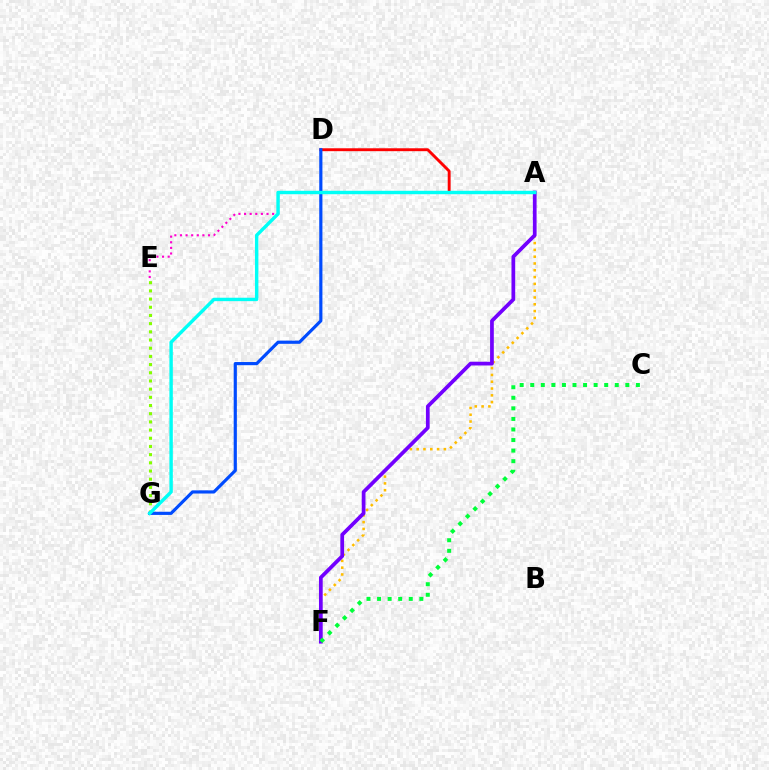{('A', 'D'): [{'color': '#ff0000', 'line_style': 'solid', 'thickness': 2.09}], ('A', 'F'): [{'color': '#ffbd00', 'line_style': 'dotted', 'thickness': 1.85}, {'color': '#7200ff', 'line_style': 'solid', 'thickness': 2.69}], ('E', 'G'): [{'color': '#84ff00', 'line_style': 'dotted', 'thickness': 2.22}], ('A', 'E'): [{'color': '#ff00cf', 'line_style': 'dotted', 'thickness': 1.52}], ('D', 'G'): [{'color': '#004bff', 'line_style': 'solid', 'thickness': 2.28}], ('A', 'G'): [{'color': '#00fff6', 'line_style': 'solid', 'thickness': 2.46}], ('C', 'F'): [{'color': '#00ff39', 'line_style': 'dotted', 'thickness': 2.87}]}